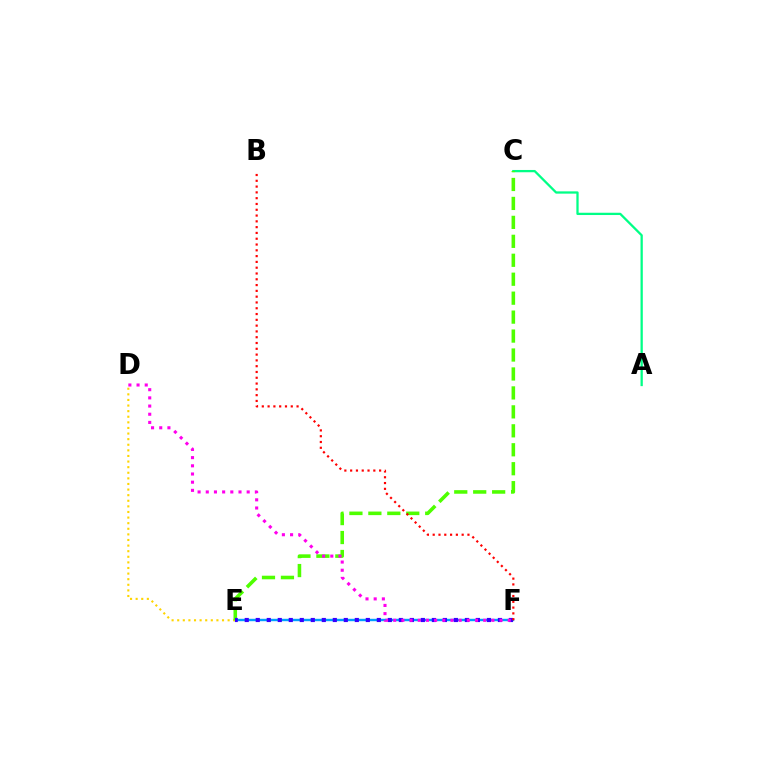{('E', 'F'): [{'color': '#009eff', 'line_style': 'solid', 'thickness': 1.73}, {'color': '#3700ff', 'line_style': 'dotted', 'thickness': 2.99}], ('A', 'C'): [{'color': '#00ff86', 'line_style': 'solid', 'thickness': 1.64}], ('D', 'E'): [{'color': '#ffd500', 'line_style': 'dotted', 'thickness': 1.52}], ('C', 'E'): [{'color': '#4fff00', 'line_style': 'dashed', 'thickness': 2.57}], ('B', 'F'): [{'color': '#ff0000', 'line_style': 'dotted', 'thickness': 1.57}], ('D', 'F'): [{'color': '#ff00ed', 'line_style': 'dotted', 'thickness': 2.22}]}